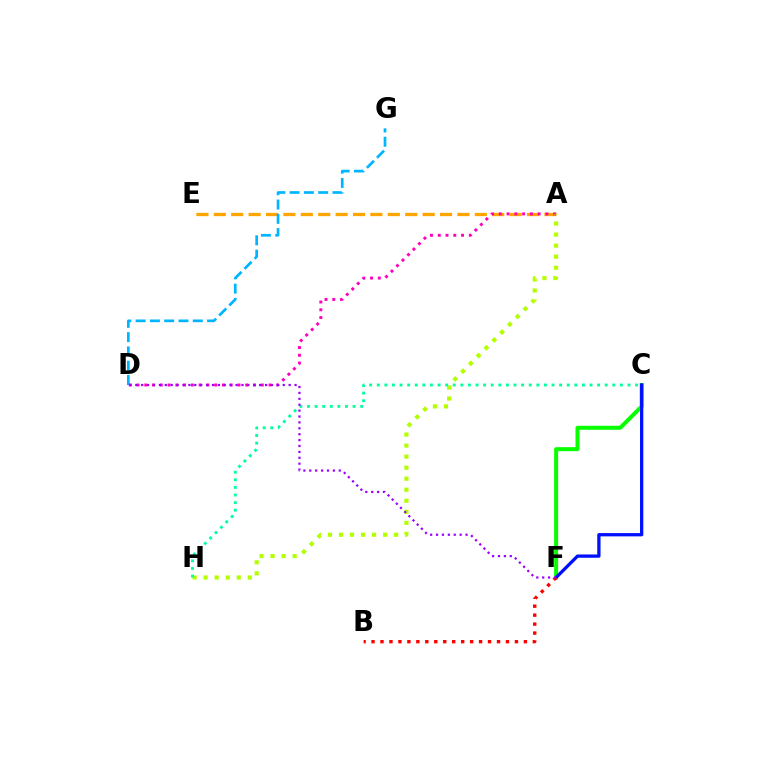{('C', 'F'): [{'color': '#08ff00', 'line_style': 'solid', 'thickness': 2.88}, {'color': '#0010ff', 'line_style': 'solid', 'thickness': 2.36}], ('A', 'E'): [{'color': '#ffa500', 'line_style': 'dashed', 'thickness': 2.36}], ('D', 'G'): [{'color': '#00b5ff', 'line_style': 'dashed', 'thickness': 1.94}], ('A', 'D'): [{'color': '#ff00bd', 'line_style': 'dotted', 'thickness': 2.11}], ('A', 'H'): [{'color': '#b3ff00', 'line_style': 'dotted', 'thickness': 3.0}], ('C', 'H'): [{'color': '#00ff9d', 'line_style': 'dotted', 'thickness': 2.06}], ('B', 'F'): [{'color': '#ff0000', 'line_style': 'dotted', 'thickness': 2.44}], ('D', 'F'): [{'color': '#9b00ff', 'line_style': 'dotted', 'thickness': 1.6}]}